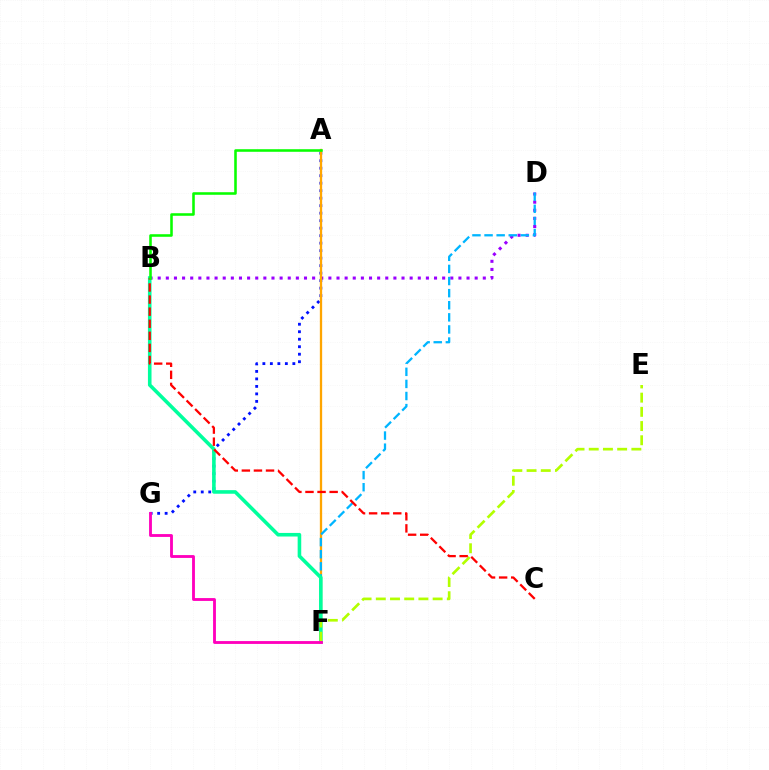{('B', 'D'): [{'color': '#9b00ff', 'line_style': 'dotted', 'thickness': 2.21}], ('A', 'G'): [{'color': '#0010ff', 'line_style': 'dotted', 'thickness': 2.04}], ('A', 'F'): [{'color': '#ffa500', 'line_style': 'solid', 'thickness': 1.66}], ('D', 'F'): [{'color': '#00b5ff', 'line_style': 'dashed', 'thickness': 1.64}], ('B', 'F'): [{'color': '#00ff9d', 'line_style': 'solid', 'thickness': 2.58}], ('E', 'F'): [{'color': '#b3ff00', 'line_style': 'dashed', 'thickness': 1.93}], ('B', 'C'): [{'color': '#ff0000', 'line_style': 'dashed', 'thickness': 1.64}], ('A', 'B'): [{'color': '#08ff00', 'line_style': 'solid', 'thickness': 1.84}], ('F', 'G'): [{'color': '#ff00bd', 'line_style': 'solid', 'thickness': 2.05}]}